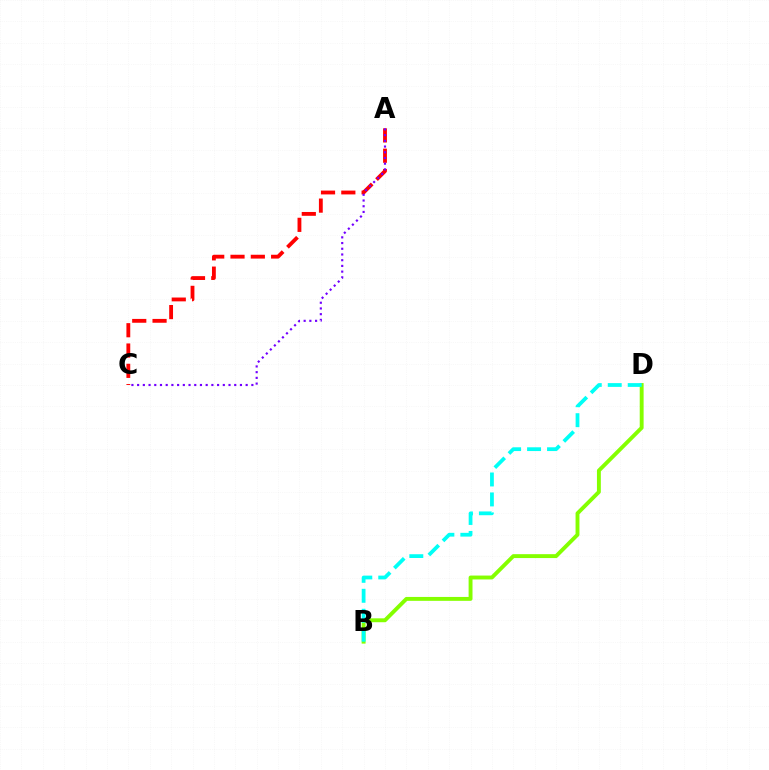{('B', 'D'): [{'color': '#84ff00', 'line_style': 'solid', 'thickness': 2.8}, {'color': '#00fff6', 'line_style': 'dashed', 'thickness': 2.71}], ('A', 'C'): [{'color': '#ff0000', 'line_style': 'dashed', 'thickness': 2.76}, {'color': '#7200ff', 'line_style': 'dotted', 'thickness': 1.55}]}